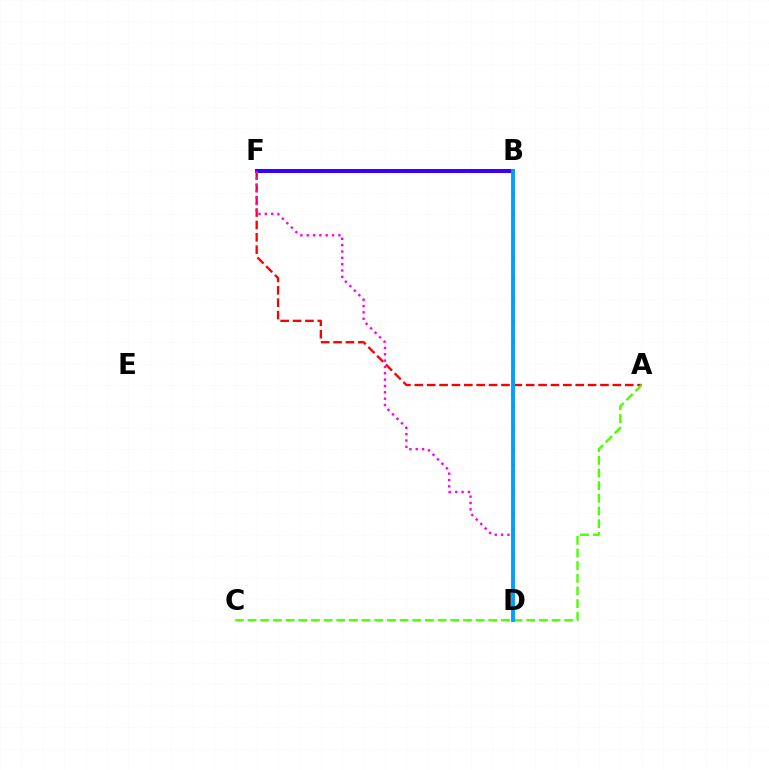{('B', 'F'): [{'color': '#00ff86', 'line_style': 'dashed', 'thickness': 2.74}, {'color': '#3700ff', 'line_style': 'solid', 'thickness': 2.86}], ('A', 'F'): [{'color': '#ff0000', 'line_style': 'dashed', 'thickness': 1.68}], ('D', 'F'): [{'color': '#ff00ed', 'line_style': 'dotted', 'thickness': 1.72}], ('B', 'D'): [{'color': '#ffd500', 'line_style': 'solid', 'thickness': 2.01}, {'color': '#009eff', 'line_style': 'solid', 'thickness': 2.8}], ('A', 'C'): [{'color': '#4fff00', 'line_style': 'dashed', 'thickness': 1.72}]}